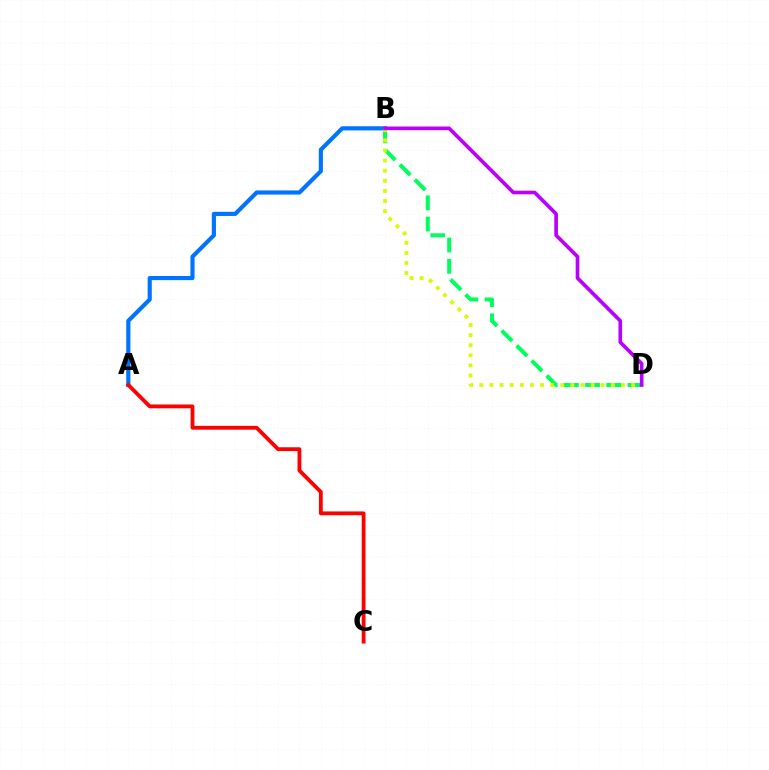{('B', 'D'): [{'color': '#00ff5c', 'line_style': 'dashed', 'thickness': 2.88}, {'color': '#d1ff00', 'line_style': 'dotted', 'thickness': 2.75}, {'color': '#b900ff', 'line_style': 'solid', 'thickness': 2.62}], ('A', 'B'): [{'color': '#0074ff', 'line_style': 'solid', 'thickness': 2.99}], ('A', 'C'): [{'color': '#ff0000', 'line_style': 'solid', 'thickness': 2.74}]}